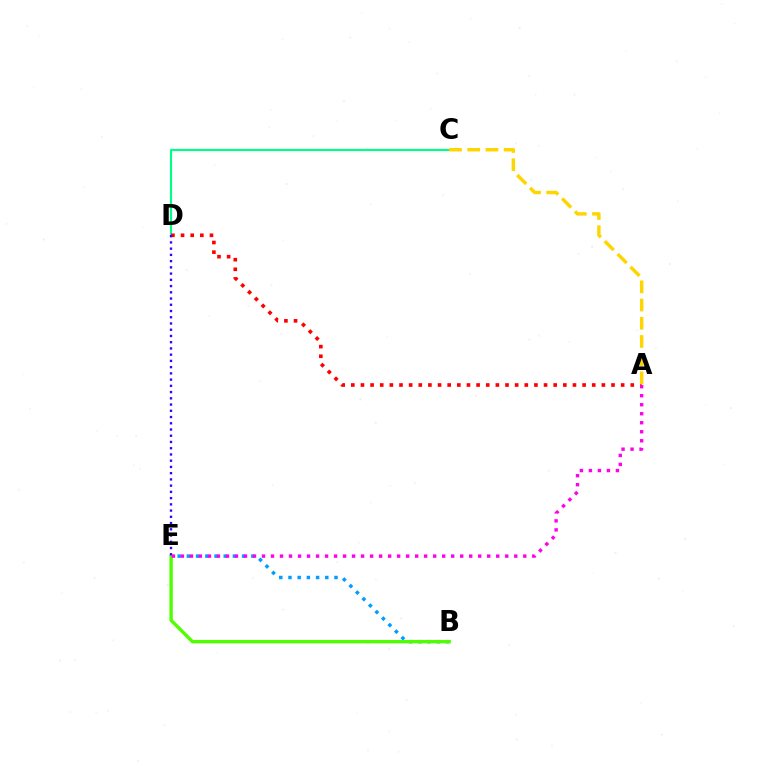{('C', 'D'): [{'color': '#00ff86', 'line_style': 'solid', 'thickness': 1.56}], ('B', 'E'): [{'color': '#009eff', 'line_style': 'dotted', 'thickness': 2.5}, {'color': '#4fff00', 'line_style': 'solid', 'thickness': 2.43}], ('A', 'D'): [{'color': '#ff0000', 'line_style': 'dotted', 'thickness': 2.62}], ('D', 'E'): [{'color': '#3700ff', 'line_style': 'dotted', 'thickness': 1.69}], ('A', 'E'): [{'color': '#ff00ed', 'line_style': 'dotted', 'thickness': 2.45}], ('A', 'C'): [{'color': '#ffd500', 'line_style': 'dashed', 'thickness': 2.47}]}